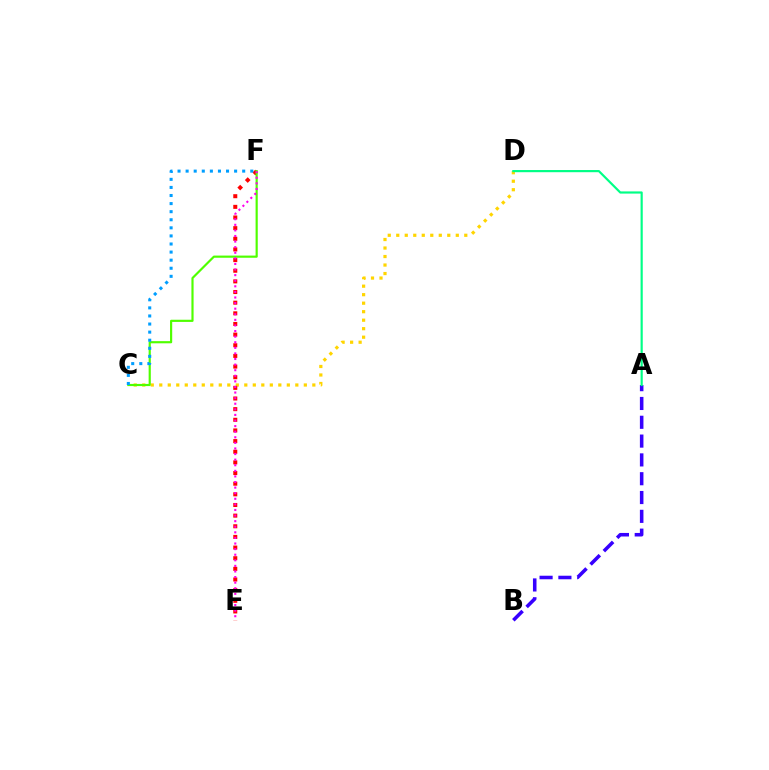{('C', 'D'): [{'color': '#ffd500', 'line_style': 'dotted', 'thickness': 2.31}], ('E', 'F'): [{'color': '#ff0000', 'line_style': 'dotted', 'thickness': 2.89}, {'color': '#ff00ed', 'line_style': 'dotted', 'thickness': 1.52}], ('A', 'B'): [{'color': '#3700ff', 'line_style': 'dashed', 'thickness': 2.56}], ('C', 'F'): [{'color': '#4fff00', 'line_style': 'solid', 'thickness': 1.57}, {'color': '#009eff', 'line_style': 'dotted', 'thickness': 2.2}], ('A', 'D'): [{'color': '#00ff86', 'line_style': 'solid', 'thickness': 1.57}]}